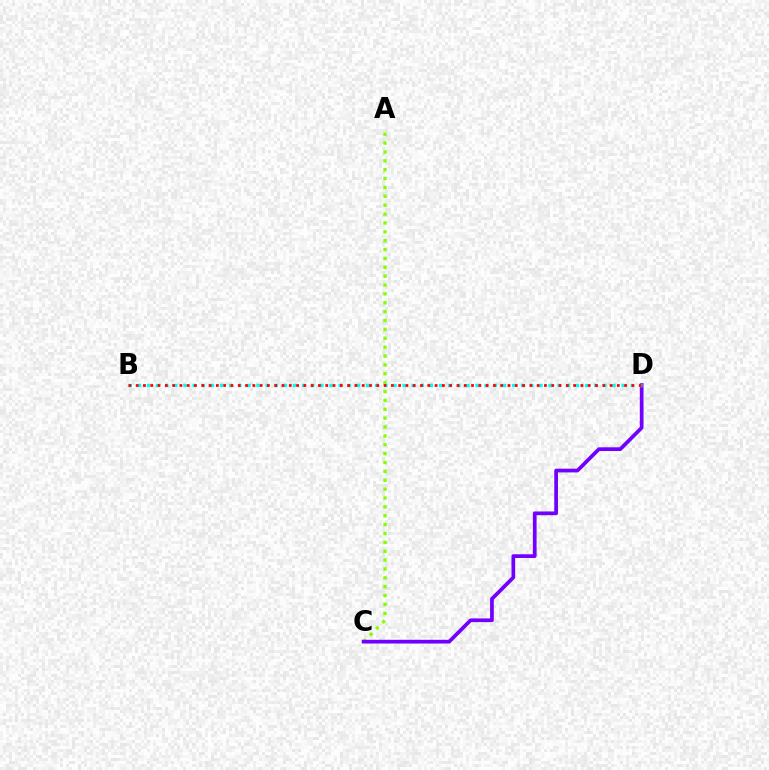{('A', 'C'): [{'color': '#84ff00', 'line_style': 'dotted', 'thickness': 2.41}], ('C', 'D'): [{'color': '#7200ff', 'line_style': 'solid', 'thickness': 2.68}], ('B', 'D'): [{'color': '#00fff6', 'line_style': 'dotted', 'thickness': 2.48}, {'color': '#ff0000', 'line_style': 'dotted', 'thickness': 1.98}]}